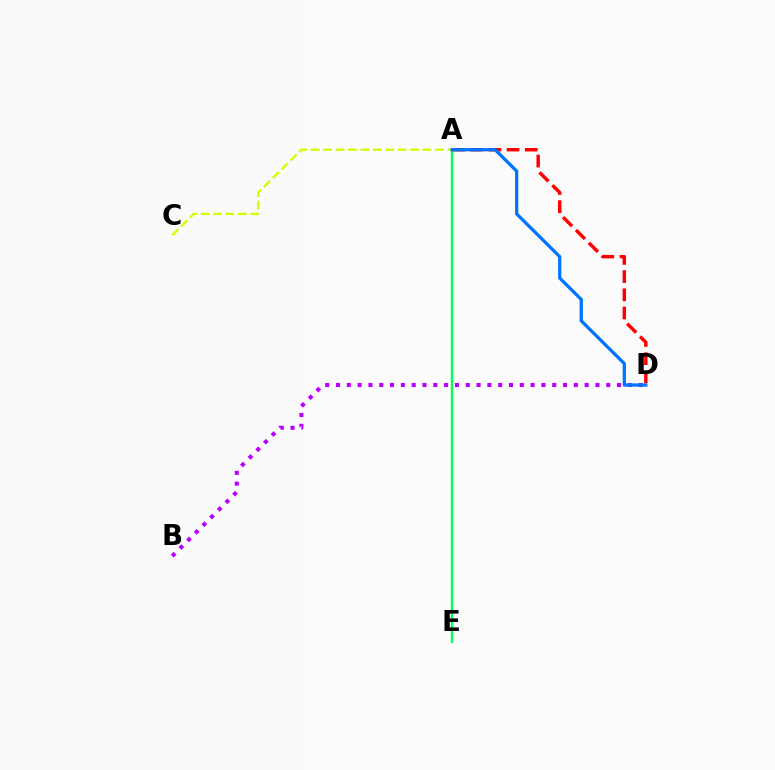{('A', 'E'): [{'color': '#00ff5c', 'line_style': 'solid', 'thickness': 1.75}], ('A', 'C'): [{'color': '#d1ff00', 'line_style': 'dashed', 'thickness': 1.69}], ('A', 'D'): [{'color': '#ff0000', 'line_style': 'dashed', 'thickness': 2.47}, {'color': '#0074ff', 'line_style': 'solid', 'thickness': 2.35}], ('B', 'D'): [{'color': '#b900ff', 'line_style': 'dotted', 'thickness': 2.94}]}